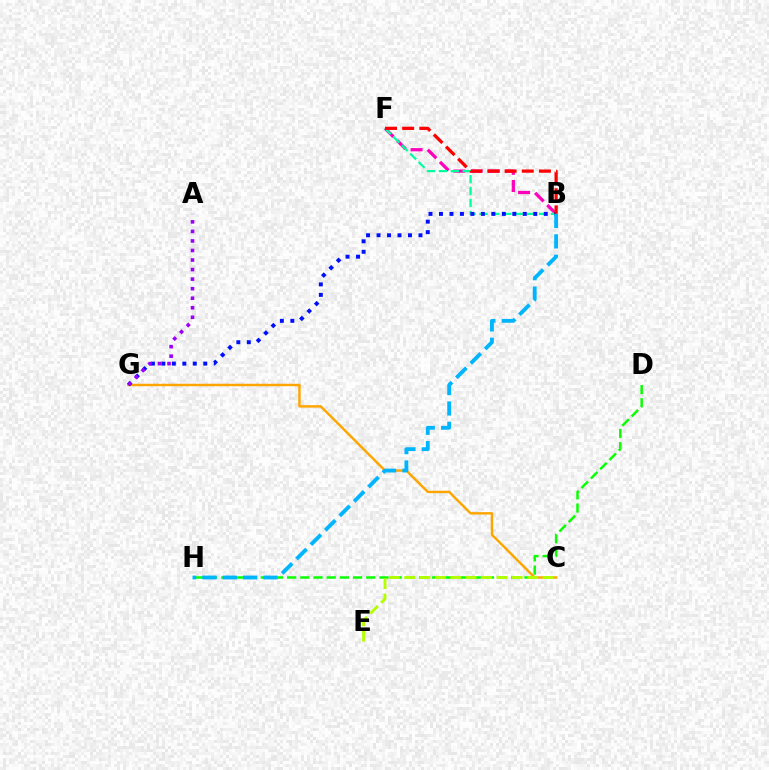{('C', 'G'): [{'color': '#ffa500', 'line_style': 'solid', 'thickness': 1.75}], ('B', 'F'): [{'color': '#ff00bd', 'line_style': 'dashed', 'thickness': 2.34}, {'color': '#00ff9d', 'line_style': 'dashed', 'thickness': 1.62}, {'color': '#ff0000', 'line_style': 'dashed', 'thickness': 2.33}], ('B', 'G'): [{'color': '#0010ff', 'line_style': 'dotted', 'thickness': 2.85}], ('D', 'H'): [{'color': '#08ff00', 'line_style': 'dashed', 'thickness': 1.79}], ('C', 'E'): [{'color': '#b3ff00', 'line_style': 'dashed', 'thickness': 2.09}], ('B', 'H'): [{'color': '#00b5ff', 'line_style': 'dashed', 'thickness': 2.77}], ('A', 'G'): [{'color': '#9b00ff', 'line_style': 'dotted', 'thickness': 2.59}]}